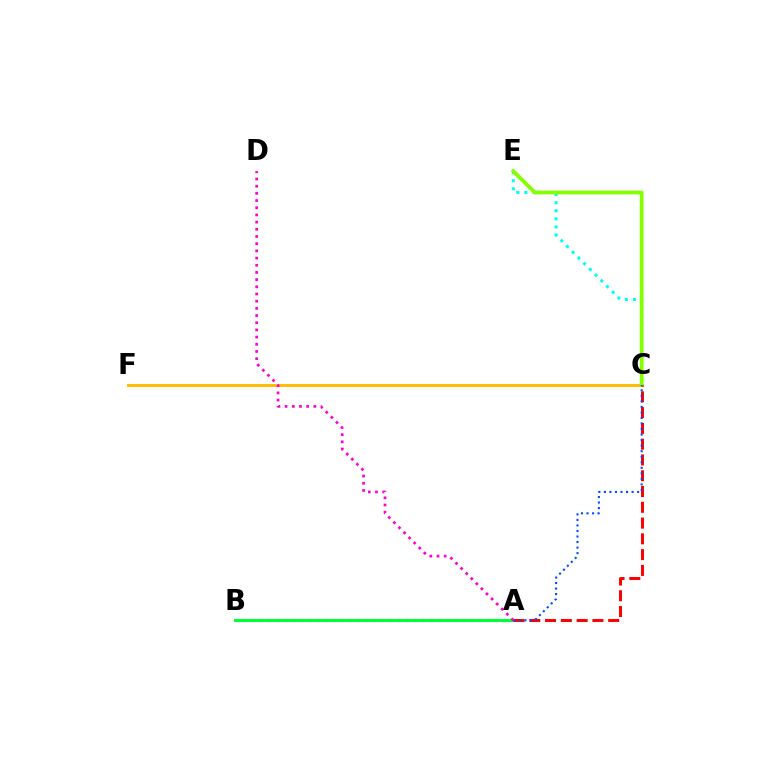{('C', 'E'): [{'color': '#00fff6', 'line_style': 'dotted', 'thickness': 2.2}, {'color': '#84ff00', 'line_style': 'solid', 'thickness': 2.73}], ('A', 'B'): [{'color': '#7200ff', 'line_style': 'dotted', 'thickness': 2.2}, {'color': '#00ff39', 'line_style': 'solid', 'thickness': 2.21}], ('C', 'F'): [{'color': '#ffbd00', 'line_style': 'solid', 'thickness': 2.12}], ('A', 'C'): [{'color': '#ff0000', 'line_style': 'dashed', 'thickness': 2.14}, {'color': '#004bff', 'line_style': 'dotted', 'thickness': 1.5}], ('A', 'D'): [{'color': '#ff00cf', 'line_style': 'dotted', 'thickness': 1.95}]}